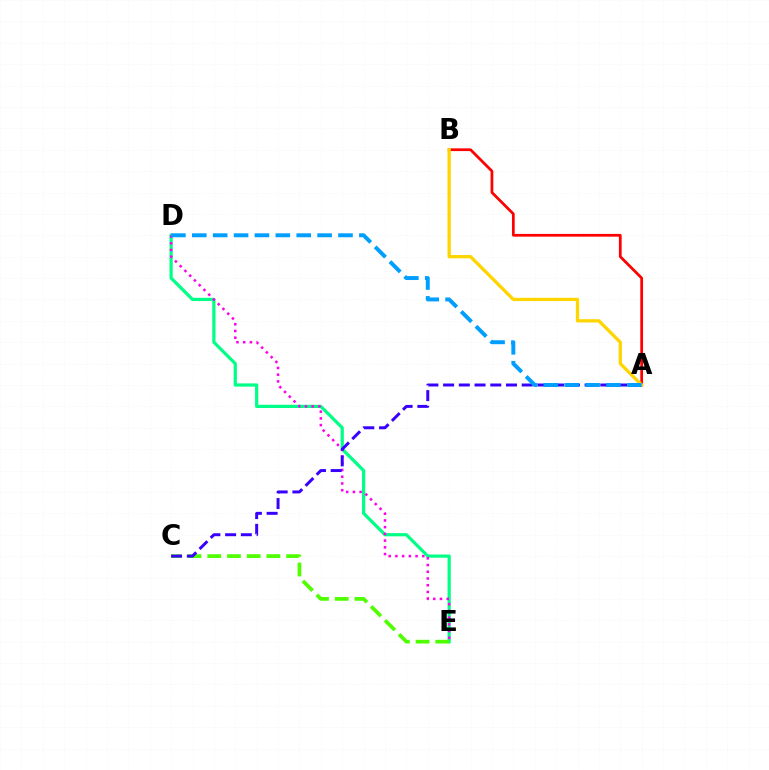{('D', 'E'): [{'color': '#00ff86', 'line_style': 'solid', 'thickness': 2.32}, {'color': '#ff00ed', 'line_style': 'dotted', 'thickness': 1.83}], ('A', 'B'): [{'color': '#ff0000', 'line_style': 'solid', 'thickness': 1.98}, {'color': '#ffd500', 'line_style': 'solid', 'thickness': 2.36}], ('C', 'E'): [{'color': '#4fff00', 'line_style': 'dashed', 'thickness': 2.68}], ('A', 'C'): [{'color': '#3700ff', 'line_style': 'dashed', 'thickness': 2.14}], ('A', 'D'): [{'color': '#009eff', 'line_style': 'dashed', 'thickness': 2.84}]}